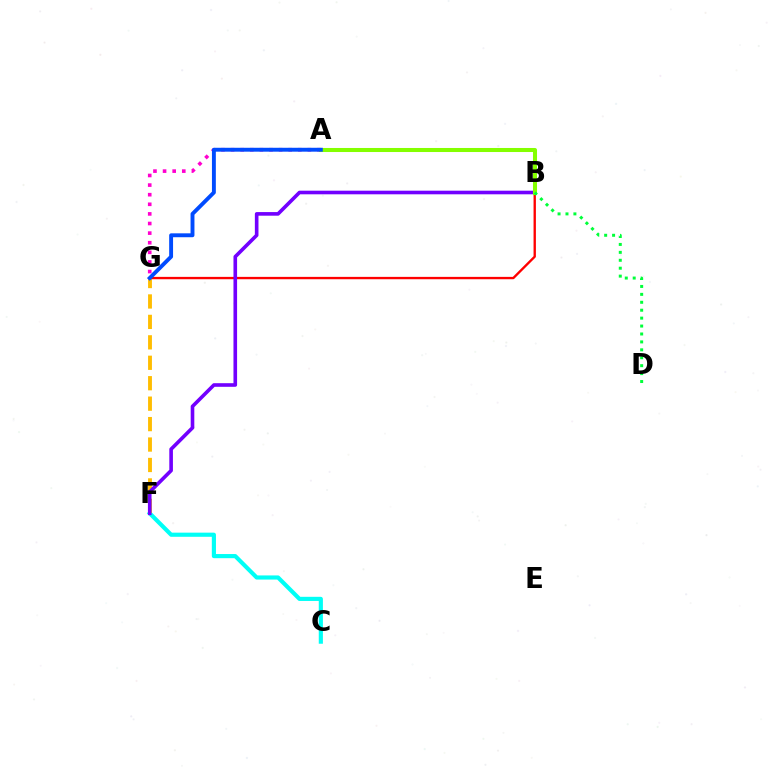{('A', 'G'): [{'color': '#ff00cf', 'line_style': 'dotted', 'thickness': 2.61}, {'color': '#004bff', 'line_style': 'solid', 'thickness': 2.81}], ('C', 'F'): [{'color': '#00fff6', 'line_style': 'solid', 'thickness': 2.98}], ('F', 'G'): [{'color': '#ffbd00', 'line_style': 'dashed', 'thickness': 2.78}], ('B', 'G'): [{'color': '#ff0000', 'line_style': 'solid', 'thickness': 1.7}], ('B', 'F'): [{'color': '#7200ff', 'line_style': 'solid', 'thickness': 2.61}], ('A', 'B'): [{'color': '#84ff00', 'line_style': 'solid', 'thickness': 2.91}], ('B', 'D'): [{'color': '#00ff39', 'line_style': 'dotted', 'thickness': 2.15}]}